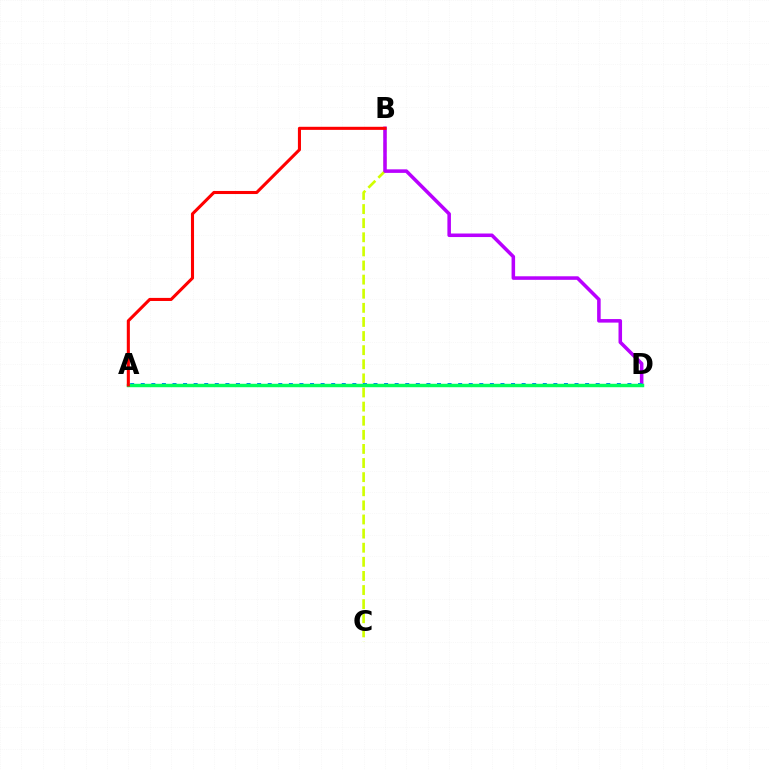{('B', 'C'): [{'color': '#d1ff00', 'line_style': 'dashed', 'thickness': 1.92}], ('B', 'D'): [{'color': '#b900ff', 'line_style': 'solid', 'thickness': 2.55}], ('A', 'D'): [{'color': '#0074ff', 'line_style': 'dotted', 'thickness': 2.87}, {'color': '#00ff5c', 'line_style': 'solid', 'thickness': 2.48}], ('A', 'B'): [{'color': '#ff0000', 'line_style': 'solid', 'thickness': 2.22}]}